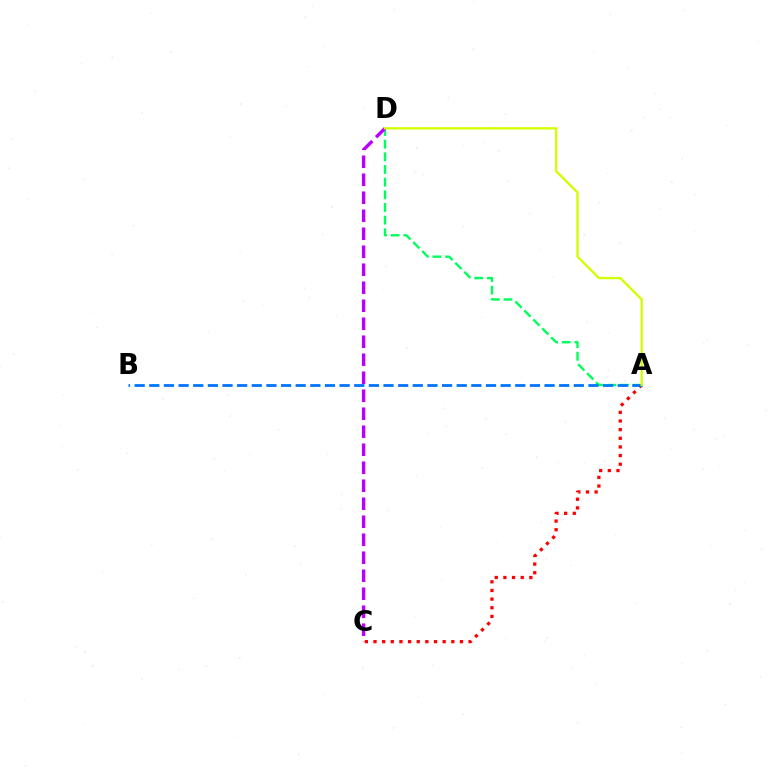{('A', 'C'): [{'color': '#ff0000', 'line_style': 'dotted', 'thickness': 2.35}], ('A', 'D'): [{'color': '#00ff5c', 'line_style': 'dashed', 'thickness': 1.72}, {'color': '#d1ff00', 'line_style': 'solid', 'thickness': 1.67}], ('C', 'D'): [{'color': '#b900ff', 'line_style': 'dashed', 'thickness': 2.45}], ('A', 'B'): [{'color': '#0074ff', 'line_style': 'dashed', 'thickness': 1.99}]}